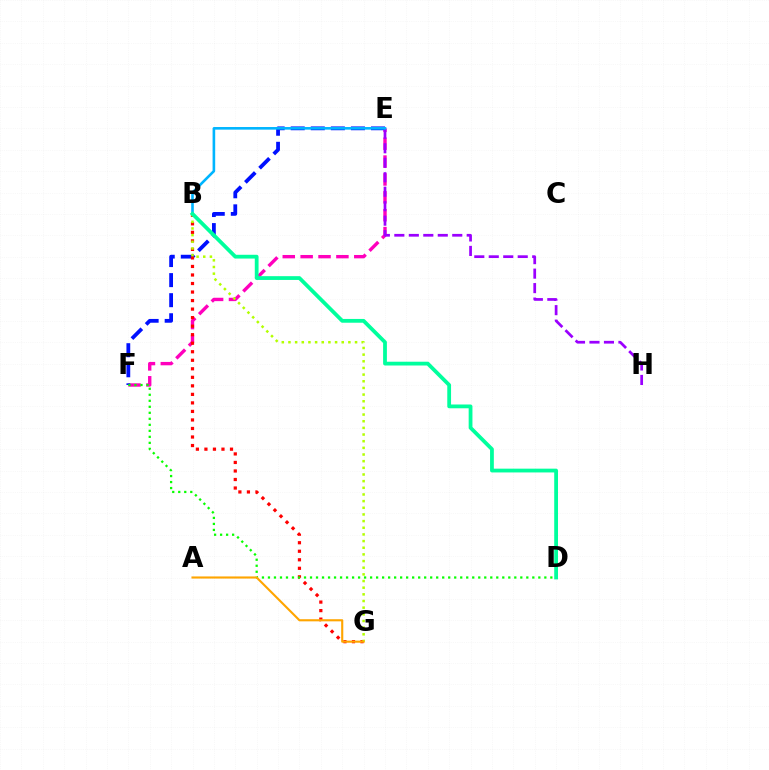{('E', 'F'): [{'color': '#ff00bd', 'line_style': 'dashed', 'thickness': 2.43}, {'color': '#0010ff', 'line_style': 'dashed', 'thickness': 2.73}], ('B', 'G'): [{'color': '#ff0000', 'line_style': 'dotted', 'thickness': 2.32}, {'color': '#b3ff00', 'line_style': 'dotted', 'thickness': 1.81}], ('E', 'H'): [{'color': '#9b00ff', 'line_style': 'dashed', 'thickness': 1.97}], ('D', 'F'): [{'color': '#08ff00', 'line_style': 'dotted', 'thickness': 1.63}], ('B', 'E'): [{'color': '#00b5ff', 'line_style': 'solid', 'thickness': 1.88}], ('A', 'G'): [{'color': '#ffa500', 'line_style': 'solid', 'thickness': 1.53}], ('B', 'D'): [{'color': '#00ff9d', 'line_style': 'solid', 'thickness': 2.72}]}